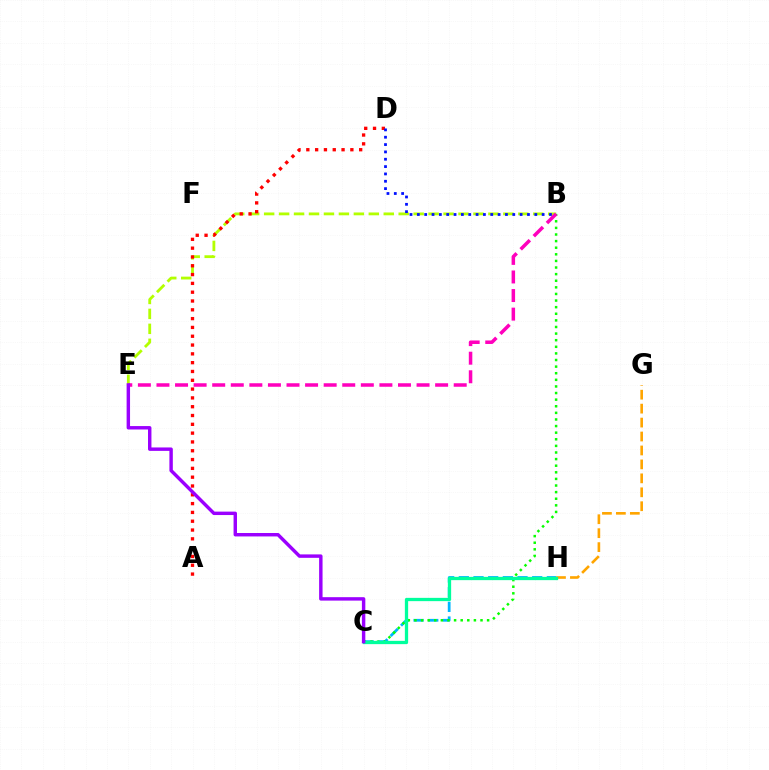{('C', 'H'): [{'color': '#00b5ff', 'line_style': 'dashed', 'thickness': 1.99}, {'color': '#00ff9d', 'line_style': 'solid', 'thickness': 2.36}], ('B', 'C'): [{'color': '#08ff00', 'line_style': 'dotted', 'thickness': 1.79}], ('B', 'E'): [{'color': '#b3ff00', 'line_style': 'dashed', 'thickness': 2.03}, {'color': '#ff00bd', 'line_style': 'dashed', 'thickness': 2.52}], ('A', 'D'): [{'color': '#ff0000', 'line_style': 'dotted', 'thickness': 2.39}], ('B', 'D'): [{'color': '#0010ff', 'line_style': 'dotted', 'thickness': 1.99}], ('G', 'H'): [{'color': '#ffa500', 'line_style': 'dashed', 'thickness': 1.89}], ('C', 'E'): [{'color': '#9b00ff', 'line_style': 'solid', 'thickness': 2.47}]}